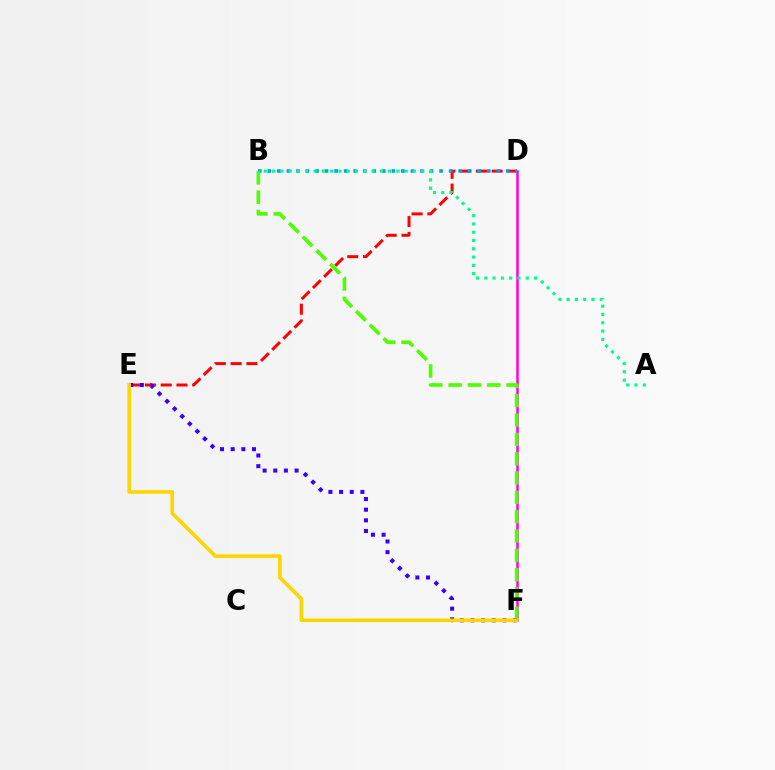{('D', 'E'): [{'color': '#ff0000', 'line_style': 'dashed', 'thickness': 2.14}], ('D', 'F'): [{'color': '#ff00ed', 'line_style': 'solid', 'thickness': 1.81}], ('B', 'D'): [{'color': '#009eff', 'line_style': 'dotted', 'thickness': 2.59}], ('B', 'F'): [{'color': '#4fff00', 'line_style': 'dashed', 'thickness': 2.63}], ('A', 'B'): [{'color': '#00ff86', 'line_style': 'dotted', 'thickness': 2.25}], ('E', 'F'): [{'color': '#3700ff', 'line_style': 'dotted', 'thickness': 2.9}, {'color': '#ffd500', 'line_style': 'solid', 'thickness': 2.6}]}